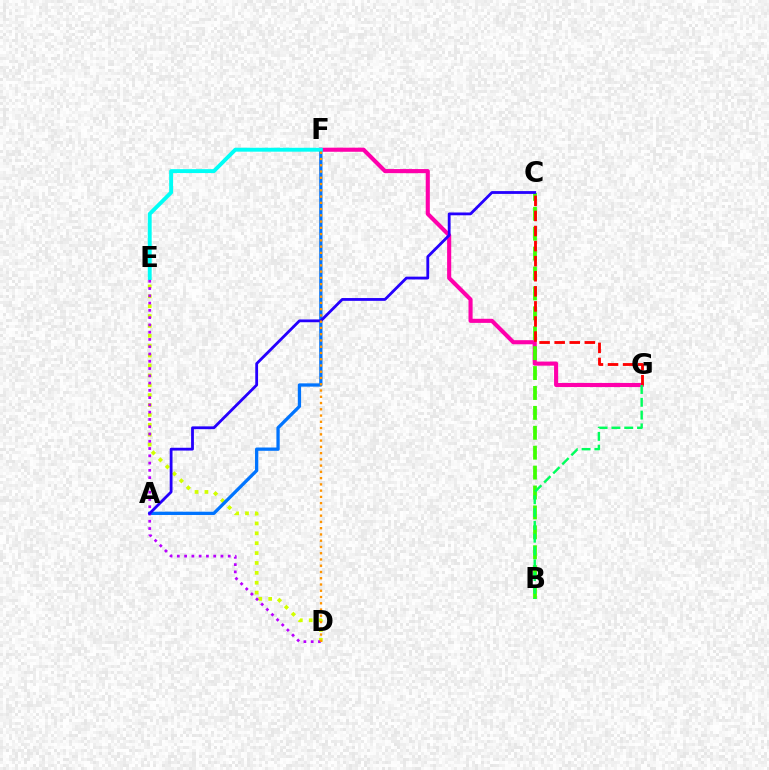{('D', 'E'): [{'color': '#d1ff00', 'line_style': 'dotted', 'thickness': 2.69}, {'color': '#b900ff', 'line_style': 'dotted', 'thickness': 1.98}], ('F', 'G'): [{'color': '#ff00ac', 'line_style': 'solid', 'thickness': 2.95}], ('B', 'C'): [{'color': '#3dff00', 'line_style': 'dashed', 'thickness': 2.7}], ('A', 'F'): [{'color': '#0074ff', 'line_style': 'solid', 'thickness': 2.37}], ('E', 'F'): [{'color': '#00fff6', 'line_style': 'solid', 'thickness': 2.81}], ('C', 'G'): [{'color': '#ff0000', 'line_style': 'dashed', 'thickness': 2.05}], ('A', 'C'): [{'color': '#2500ff', 'line_style': 'solid', 'thickness': 2.02}], ('B', 'G'): [{'color': '#00ff5c', 'line_style': 'dashed', 'thickness': 1.74}], ('D', 'F'): [{'color': '#ff9400', 'line_style': 'dotted', 'thickness': 1.7}]}